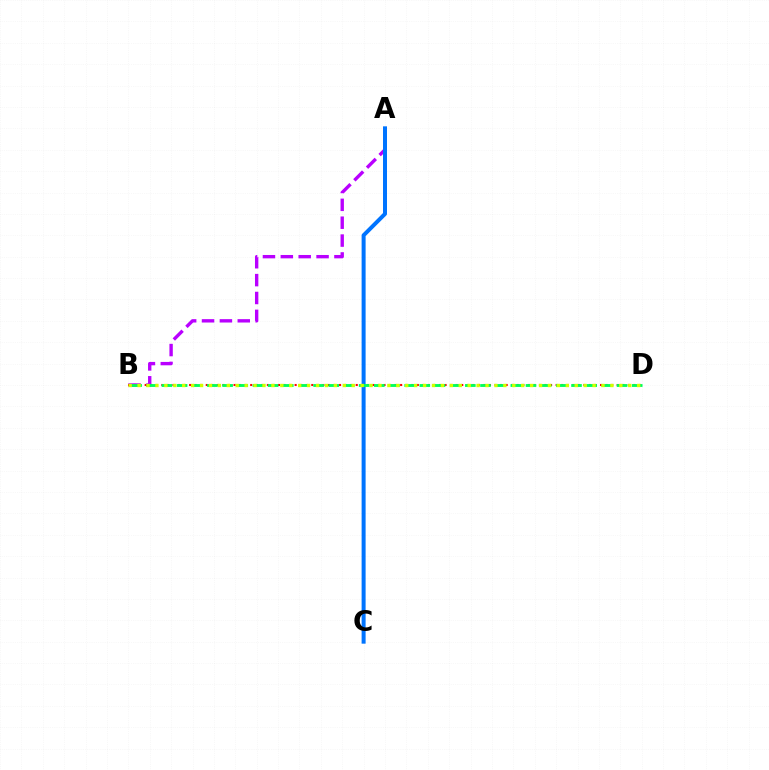{('A', 'B'): [{'color': '#b900ff', 'line_style': 'dashed', 'thickness': 2.43}], ('B', 'D'): [{'color': '#ff0000', 'line_style': 'dotted', 'thickness': 1.51}, {'color': '#00ff5c', 'line_style': 'dashed', 'thickness': 2.06}, {'color': '#d1ff00', 'line_style': 'dotted', 'thickness': 2.42}], ('A', 'C'): [{'color': '#0074ff', 'line_style': 'solid', 'thickness': 2.88}]}